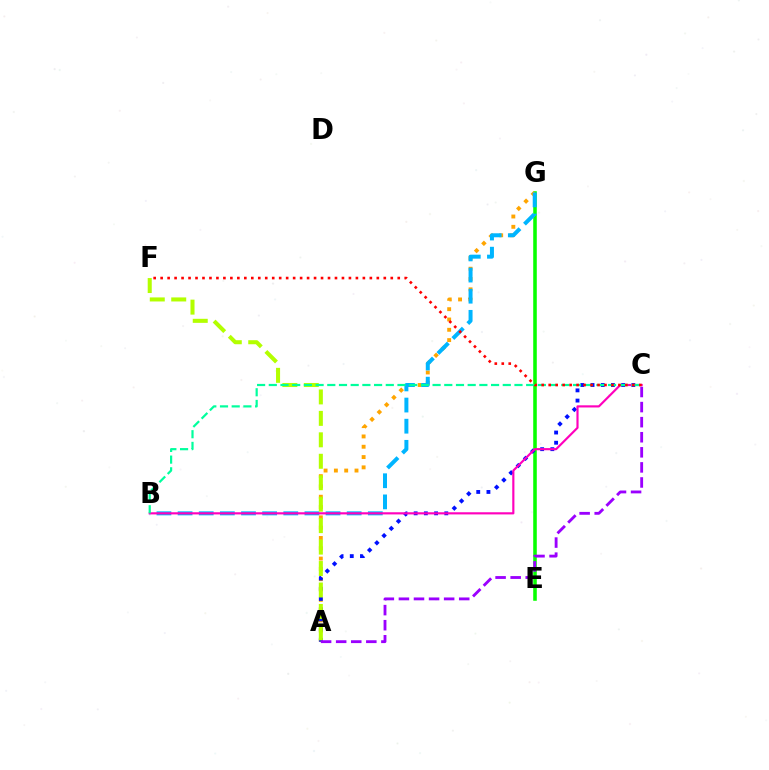{('E', 'G'): [{'color': '#08ff00', 'line_style': 'solid', 'thickness': 2.57}], ('A', 'G'): [{'color': '#ffa500', 'line_style': 'dotted', 'thickness': 2.8}], ('A', 'C'): [{'color': '#0010ff', 'line_style': 'dotted', 'thickness': 2.77}, {'color': '#9b00ff', 'line_style': 'dashed', 'thickness': 2.05}], ('B', 'G'): [{'color': '#00b5ff', 'line_style': 'dashed', 'thickness': 2.87}], ('A', 'F'): [{'color': '#b3ff00', 'line_style': 'dashed', 'thickness': 2.91}], ('B', 'C'): [{'color': '#ff00bd', 'line_style': 'solid', 'thickness': 1.56}, {'color': '#00ff9d', 'line_style': 'dashed', 'thickness': 1.59}], ('C', 'F'): [{'color': '#ff0000', 'line_style': 'dotted', 'thickness': 1.89}]}